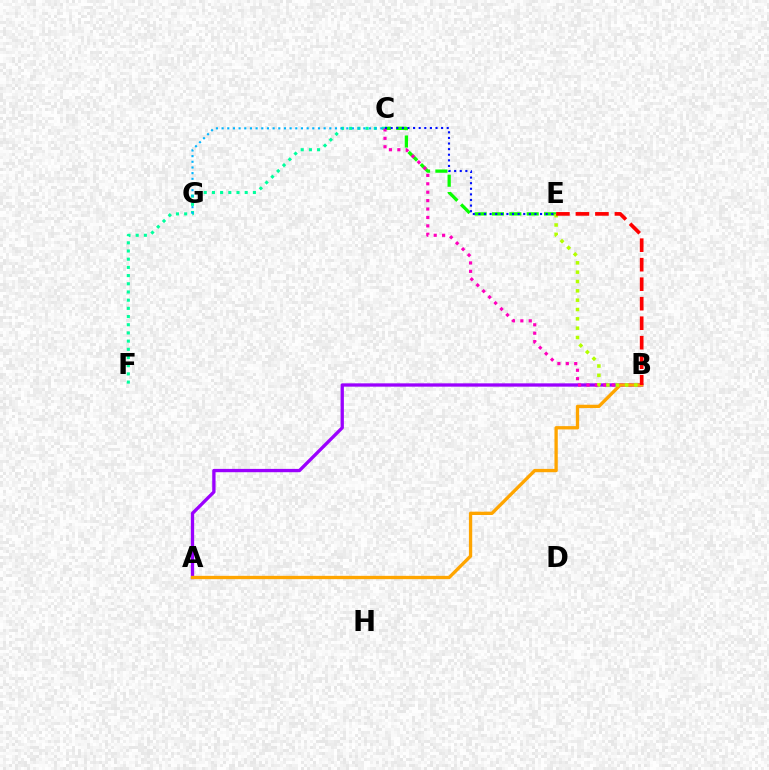{('C', 'F'): [{'color': '#00ff9d', 'line_style': 'dotted', 'thickness': 2.23}], ('A', 'B'): [{'color': '#9b00ff', 'line_style': 'solid', 'thickness': 2.39}, {'color': '#ffa500', 'line_style': 'solid', 'thickness': 2.39}], ('C', 'E'): [{'color': '#08ff00', 'line_style': 'dashed', 'thickness': 2.36}, {'color': '#0010ff', 'line_style': 'dotted', 'thickness': 1.52}], ('C', 'G'): [{'color': '#00b5ff', 'line_style': 'dotted', 'thickness': 1.54}], ('B', 'C'): [{'color': '#ff00bd', 'line_style': 'dotted', 'thickness': 2.29}], ('B', 'E'): [{'color': '#b3ff00', 'line_style': 'dotted', 'thickness': 2.54}, {'color': '#ff0000', 'line_style': 'dashed', 'thickness': 2.65}]}